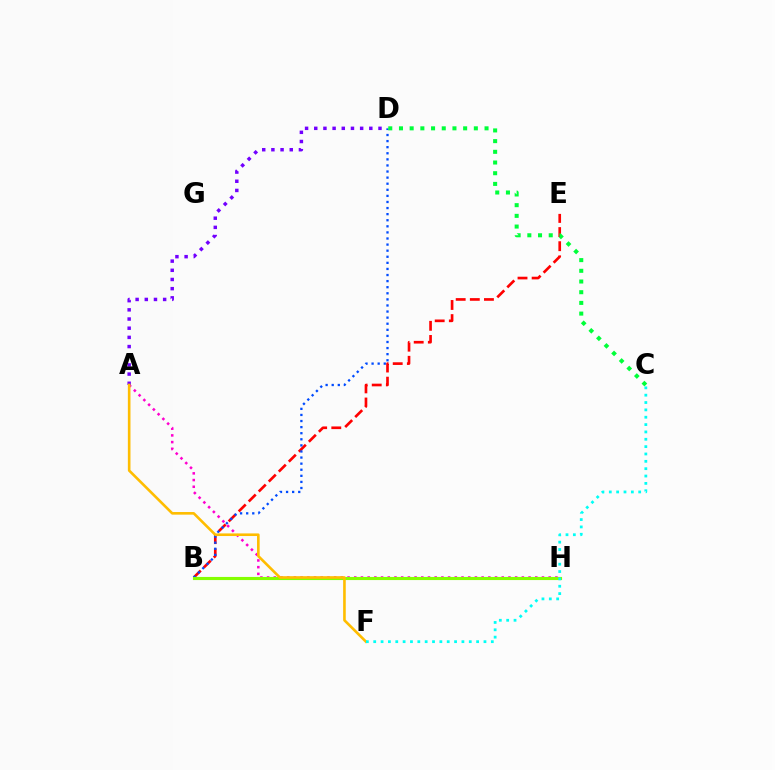{('A', 'H'): [{'color': '#ff00cf', 'line_style': 'dotted', 'thickness': 1.82}], ('B', 'E'): [{'color': '#ff0000', 'line_style': 'dashed', 'thickness': 1.92}], ('A', 'D'): [{'color': '#7200ff', 'line_style': 'dotted', 'thickness': 2.49}], ('B', 'D'): [{'color': '#004bff', 'line_style': 'dotted', 'thickness': 1.65}], ('B', 'H'): [{'color': '#84ff00', 'line_style': 'solid', 'thickness': 2.25}], ('A', 'F'): [{'color': '#ffbd00', 'line_style': 'solid', 'thickness': 1.89}], ('C', 'D'): [{'color': '#00ff39', 'line_style': 'dotted', 'thickness': 2.91}], ('C', 'F'): [{'color': '#00fff6', 'line_style': 'dotted', 'thickness': 2.0}]}